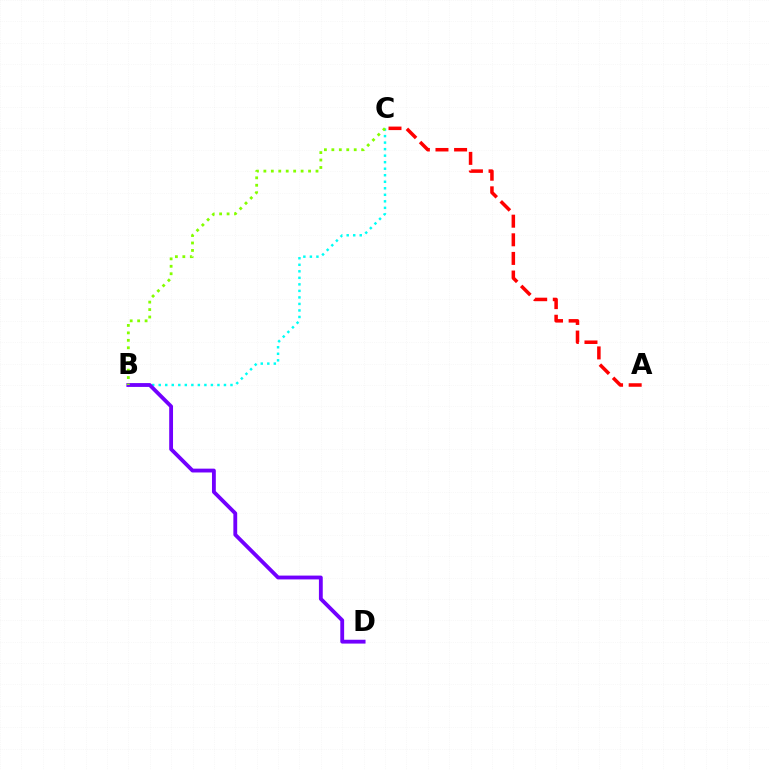{('A', 'C'): [{'color': '#ff0000', 'line_style': 'dashed', 'thickness': 2.53}], ('B', 'C'): [{'color': '#00fff6', 'line_style': 'dotted', 'thickness': 1.77}, {'color': '#84ff00', 'line_style': 'dotted', 'thickness': 2.02}], ('B', 'D'): [{'color': '#7200ff', 'line_style': 'solid', 'thickness': 2.76}]}